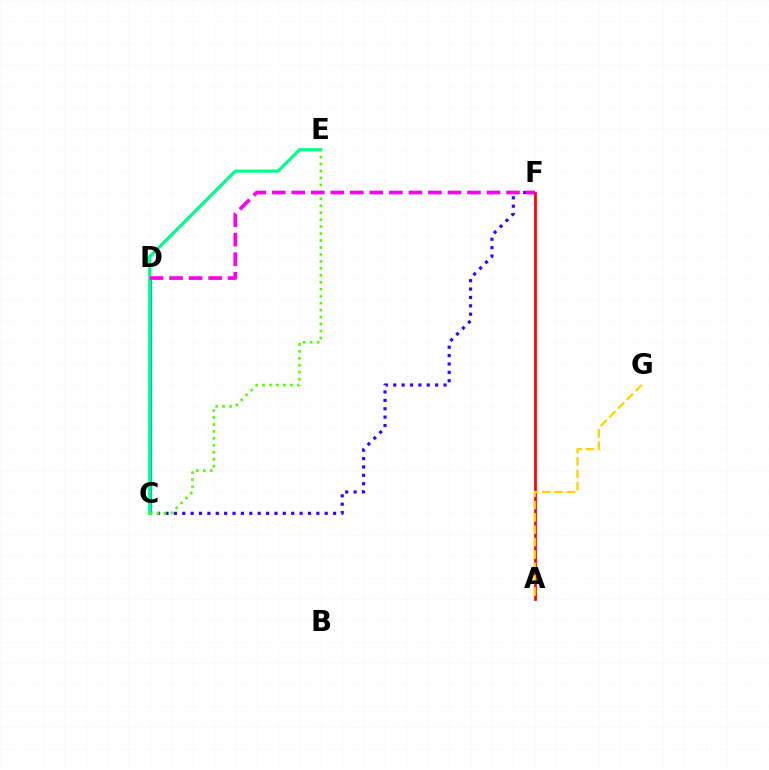{('C', 'F'): [{'color': '#3700ff', 'line_style': 'dotted', 'thickness': 2.28}], ('C', 'D'): [{'color': '#009eff', 'line_style': 'solid', 'thickness': 2.27}], ('A', 'F'): [{'color': '#ff0000', 'line_style': 'solid', 'thickness': 1.95}], ('C', 'E'): [{'color': '#00ff86', 'line_style': 'solid', 'thickness': 2.28}, {'color': '#4fff00', 'line_style': 'dotted', 'thickness': 1.89}], ('A', 'G'): [{'color': '#ffd500', 'line_style': 'dashed', 'thickness': 1.68}], ('D', 'F'): [{'color': '#ff00ed', 'line_style': 'dashed', 'thickness': 2.65}]}